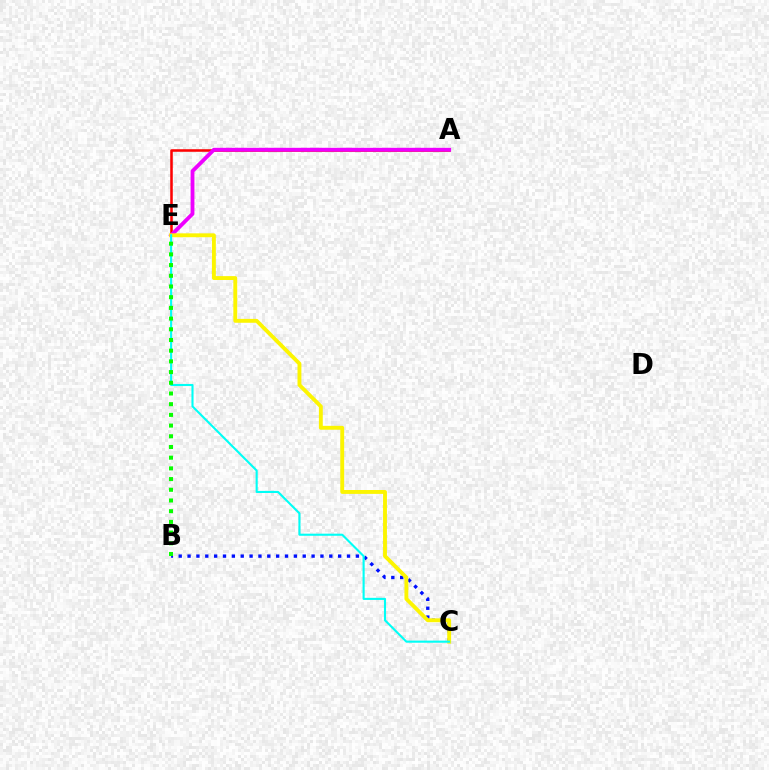{('A', 'E'): [{'color': '#ff0000', 'line_style': 'solid', 'thickness': 1.83}, {'color': '#ee00ff', 'line_style': 'solid', 'thickness': 2.76}], ('B', 'C'): [{'color': '#0010ff', 'line_style': 'dotted', 'thickness': 2.41}], ('C', 'E'): [{'color': '#fcf500', 'line_style': 'solid', 'thickness': 2.79}, {'color': '#00fff6', 'line_style': 'solid', 'thickness': 1.51}], ('B', 'E'): [{'color': '#08ff00', 'line_style': 'dotted', 'thickness': 2.91}]}